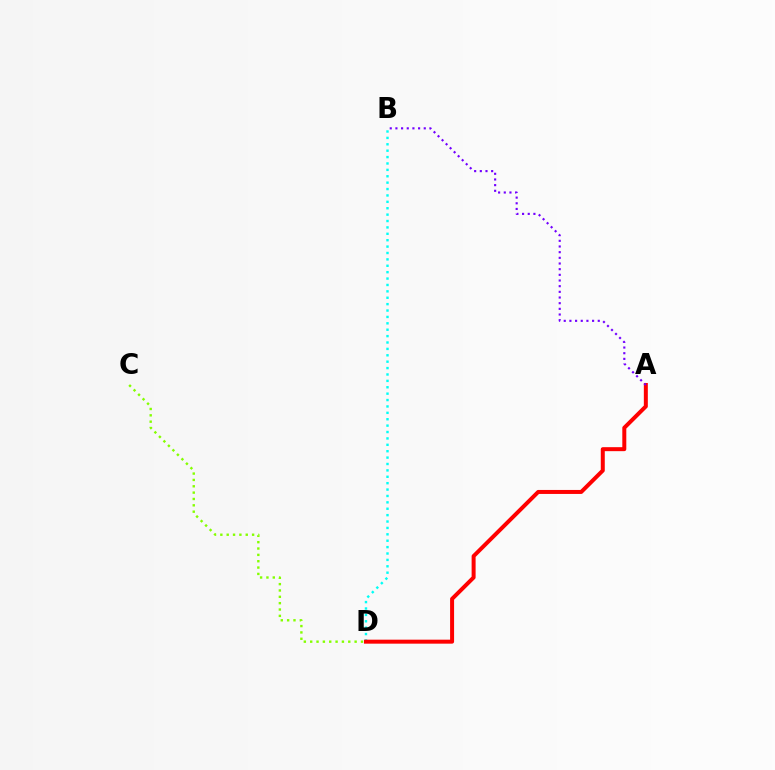{('B', 'D'): [{'color': '#00fff6', 'line_style': 'dotted', 'thickness': 1.74}], ('A', 'D'): [{'color': '#ff0000', 'line_style': 'solid', 'thickness': 2.87}], ('A', 'B'): [{'color': '#7200ff', 'line_style': 'dotted', 'thickness': 1.54}], ('C', 'D'): [{'color': '#84ff00', 'line_style': 'dotted', 'thickness': 1.72}]}